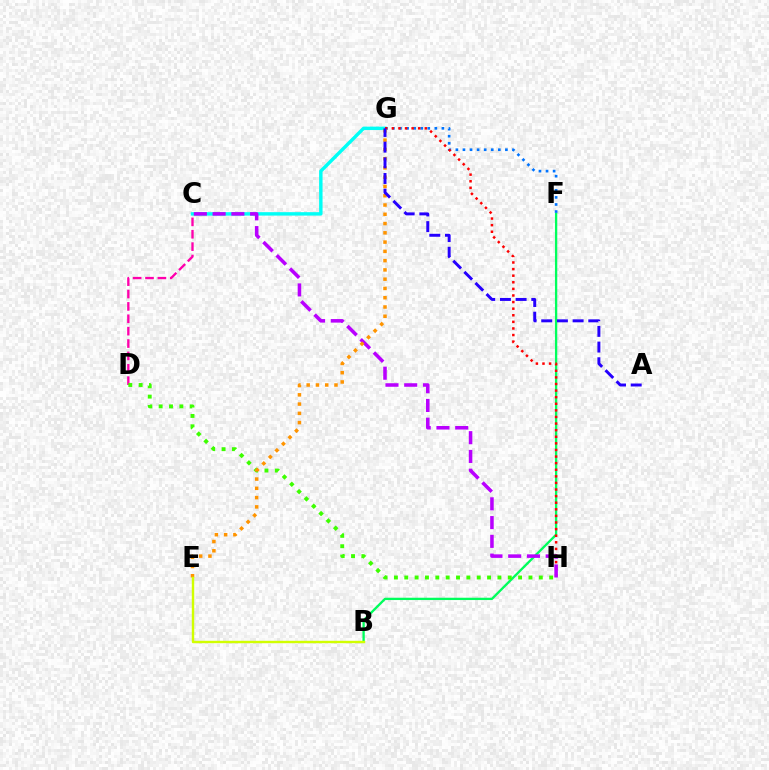{('C', 'D'): [{'color': '#ff00ac', 'line_style': 'dashed', 'thickness': 1.68}], ('B', 'F'): [{'color': '#00ff5c', 'line_style': 'solid', 'thickness': 1.67}], ('D', 'H'): [{'color': '#3dff00', 'line_style': 'dotted', 'thickness': 2.81}], ('C', 'G'): [{'color': '#00fff6', 'line_style': 'solid', 'thickness': 2.47}], ('F', 'G'): [{'color': '#0074ff', 'line_style': 'dotted', 'thickness': 1.92}], ('G', 'H'): [{'color': '#ff0000', 'line_style': 'dotted', 'thickness': 1.79}], ('C', 'H'): [{'color': '#b900ff', 'line_style': 'dashed', 'thickness': 2.55}], ('E', 'G'): [{'color': '#ff9400', 'line_style': 'dotted', 'thickness': 2.52}], ('B', 'E'): [{'color': '#d1ff00', 'line_style': 'solid', 'thickness': 1.74}], ('A', 'G'): [{'color': '#2500ff', 'line_style': 'dashed', 'thickness': 2.13}]}